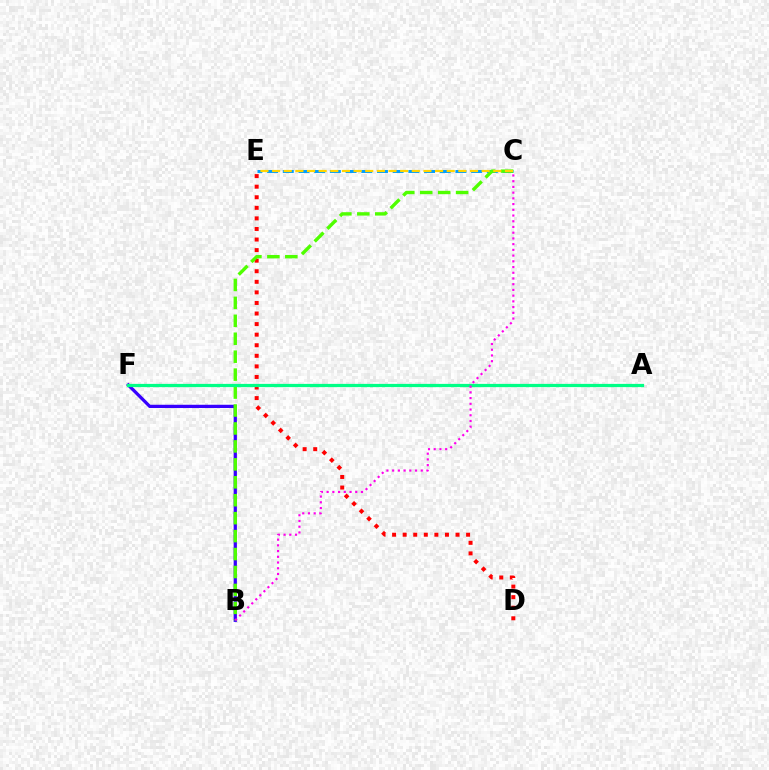{('B', 'F'): [{'color': '#3700ff', 'line_style': 'solid', 'thickness': 2.34}], ('C', 'E'): [{'color': '#009eff', 'line_style': 'dashed', 'thickness': 2.13}, {'color': '#ffd500', 'line_style': 'dashed', 'thickness': 1.58}], ('D', 'E'): [{'color': '#ff0000', 'line_style': 'dotted', 'thickness': 2.87}], ('B', 'C'): [{'color': '#4fff00', 'line_style': 'dashed', 'thickness': 2.44}, {'color': '#ff00ed', 'line_style': 'dotted', 'thickness': 1.55}], ('A', 'F'): [{'color': '#00ff86', 'line_style': 'solid', 'thickness': 2.33}]}